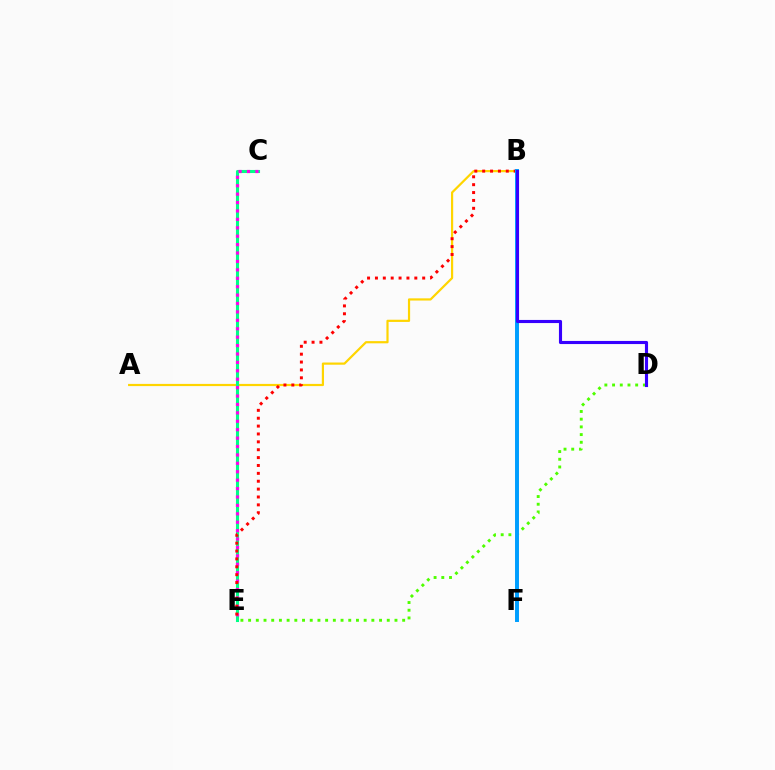{('A', 'B'): [{'color': '#ffd500', 'line_style': 'solid', 'thickness': 1.58}], ('C', 'E'): [{'color': '#00ff86', 'line_style': 'solid', 'thickness': 2.22}, {'color': '#ff00ed', 'line_style': 'dotted', 'thickness': 2.29}], ('D', 'E'): [{'color': '#4fff00', 'line_style': 'dotted', 'thickness': 2.09}], ('B', 'E'): [{'color': '#ff0000', 'line_style': 'dotted', 'thickness': 2.14}], ('B', 'F'): [{'color': '#009eff', 'line_style': 'solid', 'thickness': 2.84}], ('B', 'D'): [{'color': '#3700ff', 'line_style': 'solid', 'thickness': 2.25}]}